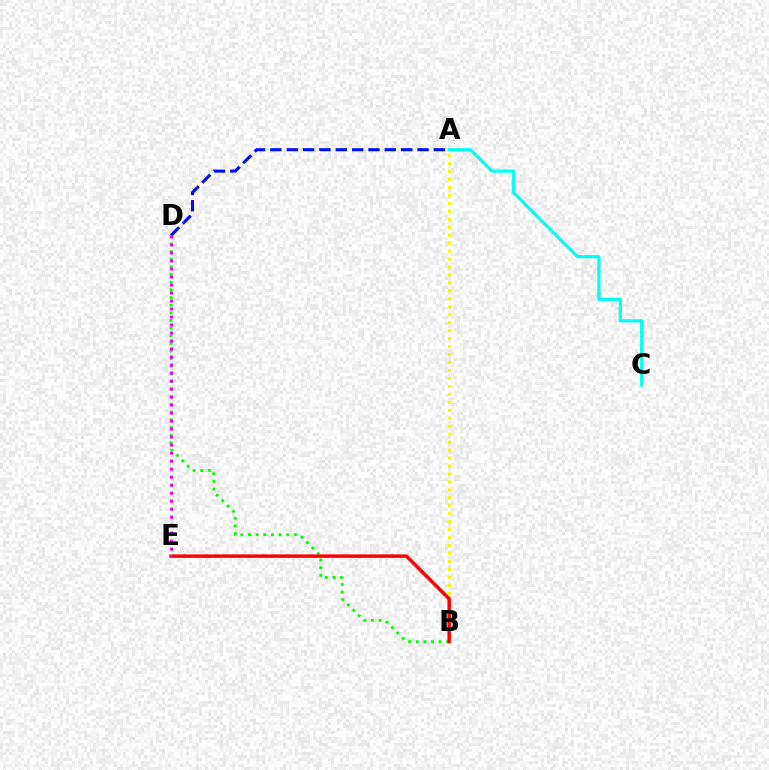{('A', 'C'): [{'color': '#00fff6', 'line_style': 'solid', 'thickness': 2.28}], ('B', 'D'): [{'color': '#08ff00', 'line_style': 'dotted', 'thickness': 2.08}], ('A', 'B'): [{'color': '#fcf500', 'line_style': 'dotted', 'thickness': 2.16}], ('B', 'E'): [{'color': '#ff0000', 'line_style': 'solid', 'thickness': 2.48}], ('A', 'D'): [{'color': '#0010ff', 'line_style': 'dashed', 'thickness': 2.22}], ('D', 'E'): [{'color': '#ee00ff', 'line_style': 'dotted', 'thickness': 2.17}]}